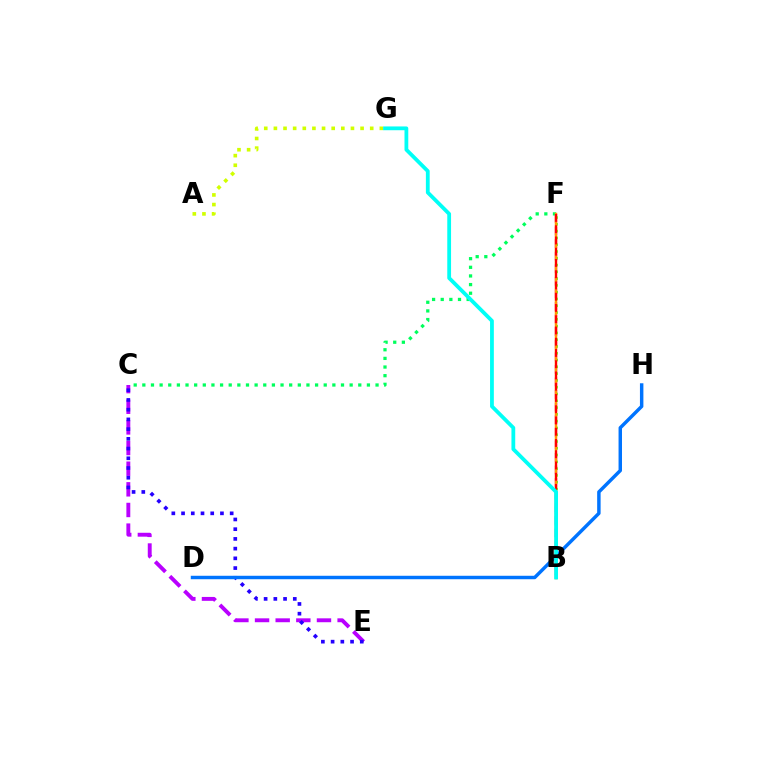{('B', 'F'): [{'color': '#ff00ac', 'line_style': 'dashed', 'thickness': 1.71}, {'color': '#3dff00', 'line_style': 'dotted', 'thickness': 1.84}, {'color': '#ff9400', 'line_style': 'solid', 'thickness': 1.78}, {'color': '#ff0000', 'line_style': 'dashed', 'thickness': 1.53}], ('C', 'E'): [{'color': '#b900ff', 'line_style': 'dashed', 'thickness': 2.8}, {'color': '#2500ff', 'line_style': 'dotted', 'thickness': 2.64}], ('D', 'H'): [{'color': '#0074ff', 'line_style': 'solid', 'thickness': 2.49}], ('C', 'F'): [{'color': '#00ff5c', 'line_style': 'dotted', 'thickness': 2.35}], ('A', 'G'): [{'color': '#d1ff00', 'line_style': 'dotted', 'thickness': 2.62}], ('B', 'G'): [{'color': '#00fff6', 'line_style': 'solid', 'thickness': 2.73}]}